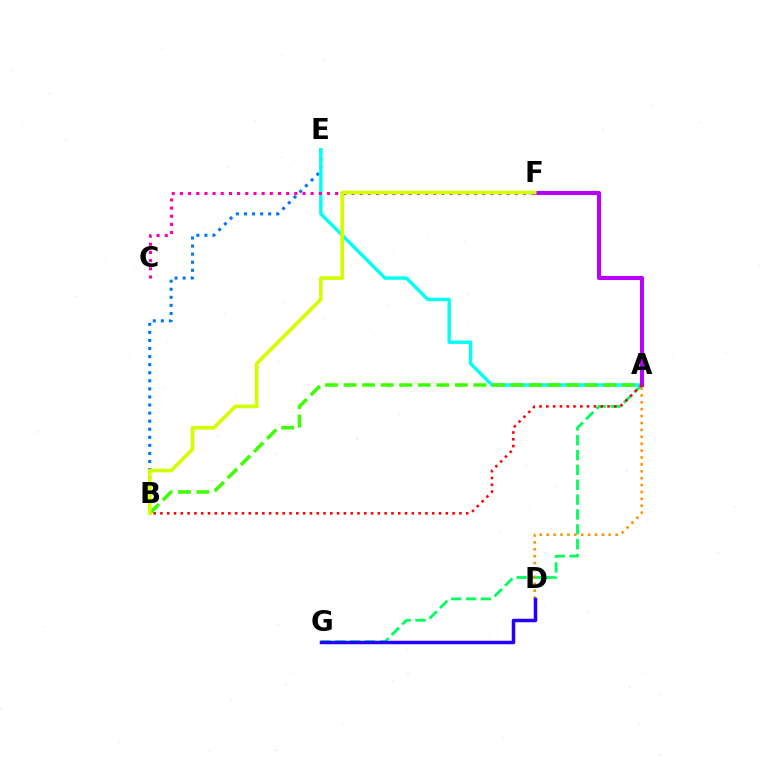{('B', 'E'): [{'color': '#0074ff', 'line_style': 'dotted', 'thickness': 2.19}], ('A', 'G'): [{'color': '#00ff5c', 'line_style': 'dashed', 'thickness': 2.02}], ('A', 'E'): [{'color': '#00fff6', 'line_style': 'solid', 'thickness': 2.47}], ('A', 'B'): [{'color': '#3dff00', 'line_style': 'dashed', 'thickness': 2.52}, {'color': '#ff0000', 'line_style': 'dotted', 'thickness': 1.85}], ('A', 'D'): [{'color': '#ff9400', 'line_style': 'dotted', 'thickness': 1.87}], ('C', 'F'): [{'color': '#ff00ac', 'line_style': 'dotted', 'thickness': 2.22}], ('D', 'G'): [{'color': '#2500ff', 'line_style': 'solid', 'thickness': 2.52}], ('A', 'F'): [{'color': '#b900ff', 'line_style': 'solid', 'thickness': 2.95}], ('B', 'F'): [{'color': '#d1ff00', 'line_style': 'solid', 'thickness': 2.63}]}